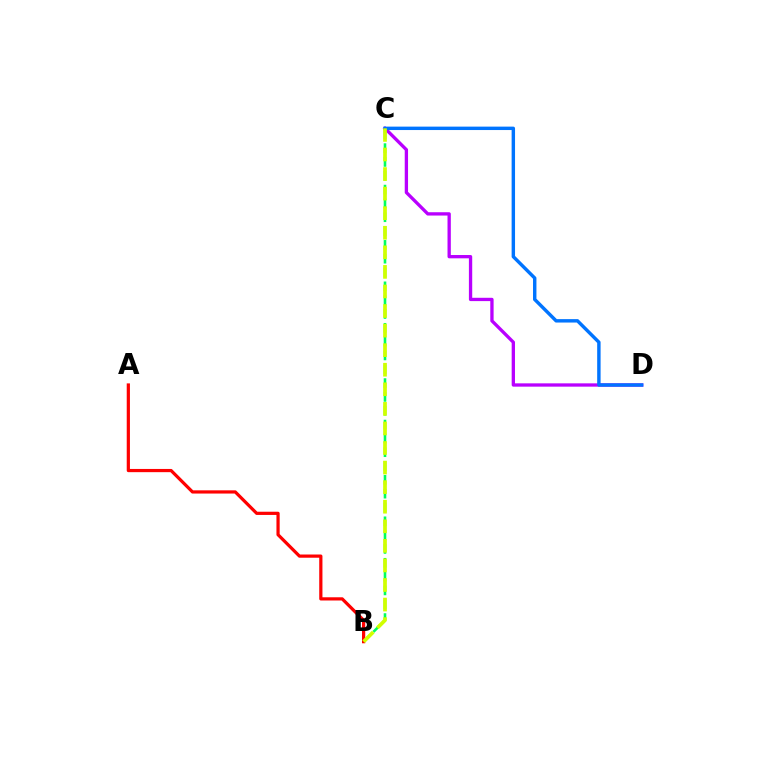{('C', 'D'): [{'color': '#b900ff', 'line_style': 'solid', 'thickness': 2.39}, {'color': '#0074ff', 'line_style': 'solid', 'thickness': 2.46}], ('B', 'C'): [{'color': '#00ff5c', 'line_style': 'dashed', 'thickness': 1.88}, {'color': '#d1ff00', 'line_style': 'dashed', 'thickness': 2.66}], ('A', 'B'): [{'color': '#ff0000', 'line_style': 'solid', 'thickness': 2.31}]}